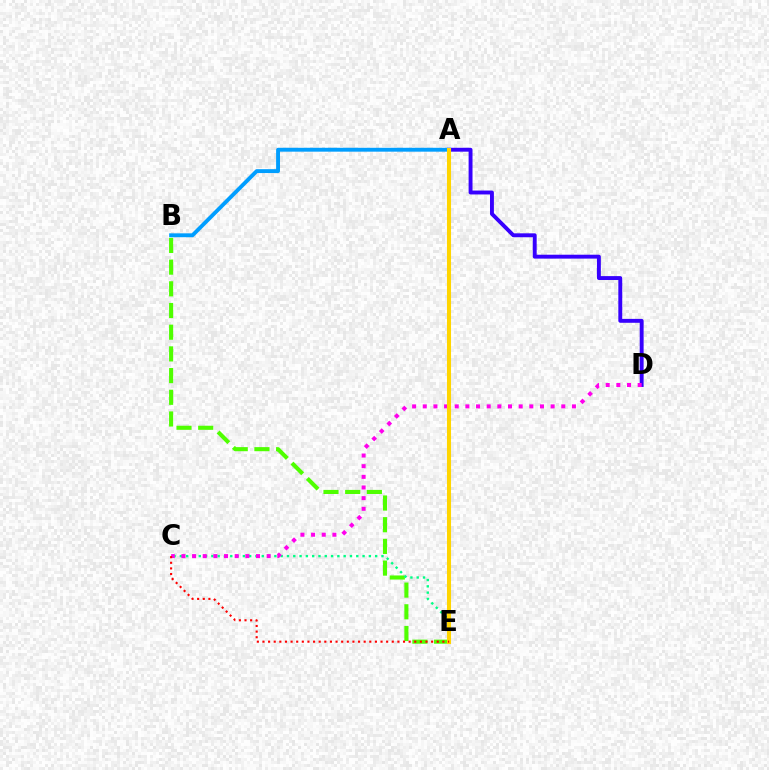{('B', 'E'): [{'color': '#4fff00', 'line_style': 'dashed', 'thickness': 2.95}], ('A', 'D'): [{'color': '#3700ff', 'line_style': 'solid', 'thickness': 2.81}], ('A', 'B'): [{'color': '#009eff', 'line_style': 'solid', 'thickness': 2.8}], ('C', 'E'): [{'color': '#00ff86', 'line_style': 'dotted', 'thickness': 1.71}, {'color': '#ff0000', 'line_style': 'dotted', 'thickness': 1.53}], ('C', 'D'): [{'color': '#ff00ed', 'line_style': 'dotted', 'thickness': 2.89}], ('A', 'E'): [{'color': '#ffd500', 'line_style': 'solid', 'thickness': 2.93}]}